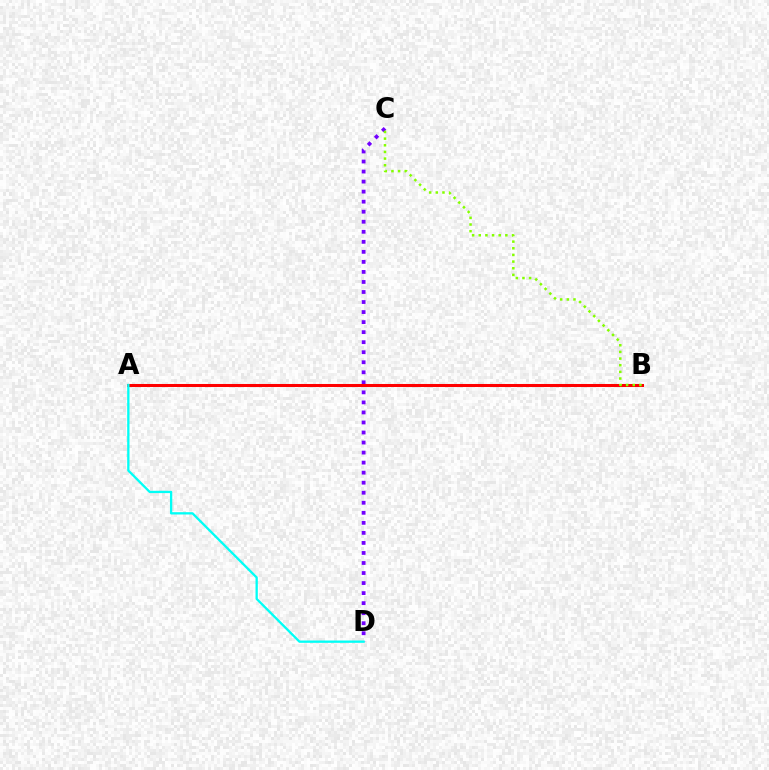{('C', 'D'): [{'color': '#7200ff', 'line_style': 'dotted', 'thickness': 2.73}], ('A', 'B'): [{'color': '#ff0000', 'line_style': 'solid', 'thickness': 2.19}], ('A', 'D'): [{'color': '#00fff6', 'line_style': 'solid', 'thickness': 1.66}], ('B', 'C'): [{'color': '#84ff00', 'line_style': 'dotted', 'thickness': 1.81}]}